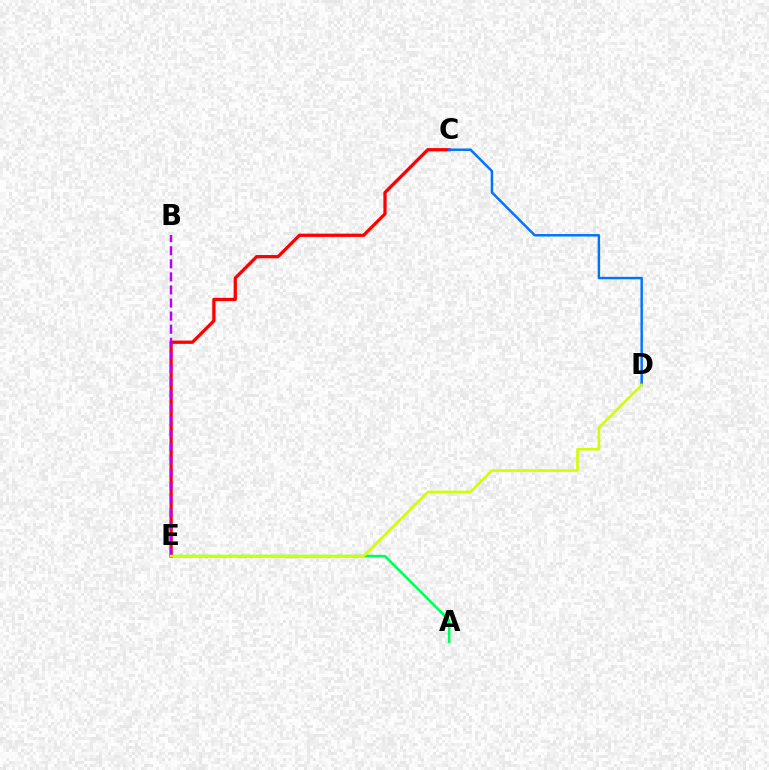{('A', 'E'): [{'color': '#00ff5c', 'line_style': 'solid', 'thickness': 1.86}], ('C', 'E'): [{'color': '#ff0000', 'line_style': 'solid', 'thickness': 2.35}], ('B', 'E'): [{'color': '#b900ff', 'line_style': 'dashed', 'thickness': 1.78}], ('C', 'D'): [{'color': '#0074ff', 'line_style': 'solid', 'thickness': 1.77}], ('D', 'E'): [{'color': '#d1ff00', 'line_style': 'solid', 'thickness': 1.88}]}